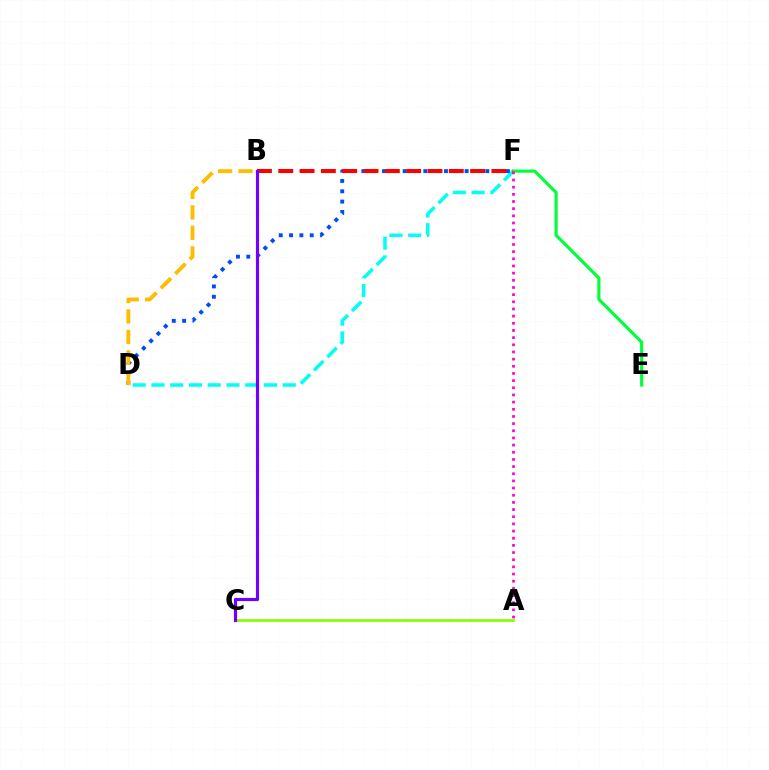{('D', 'F'): [{'color': '#00fff6', 'line_style': 'dashed', 'thickness': 2.55}, {'color': '#004bff', 'line_style': 'dotted', 'thickness': 2.81}], ('A', 'C'): [{'color': '#84ff00', 'line_style': 'solid', 'thickness': 1.96}], ('E', 'F'): [{'color': '#00ff39', 'line_style': 'solid', 'thickness': 2.28}], ('B', 'D'): [{'color': '#ffbd00', 'line_style': 'dashed', 'thickness': 2.78}], ('B', 'F'): [{'color': '#ff0000', 'line_style': 'dashed', 'thickness': 2.9}], ('A', 'F'): [{'color': '#ff00cf', 'line_style': 'dotted', 'thickness': 1.95}], ('B', 'C'): [{'color': '#7200ff', 'line_style': 'solid', 'thickness': 2.28}]}